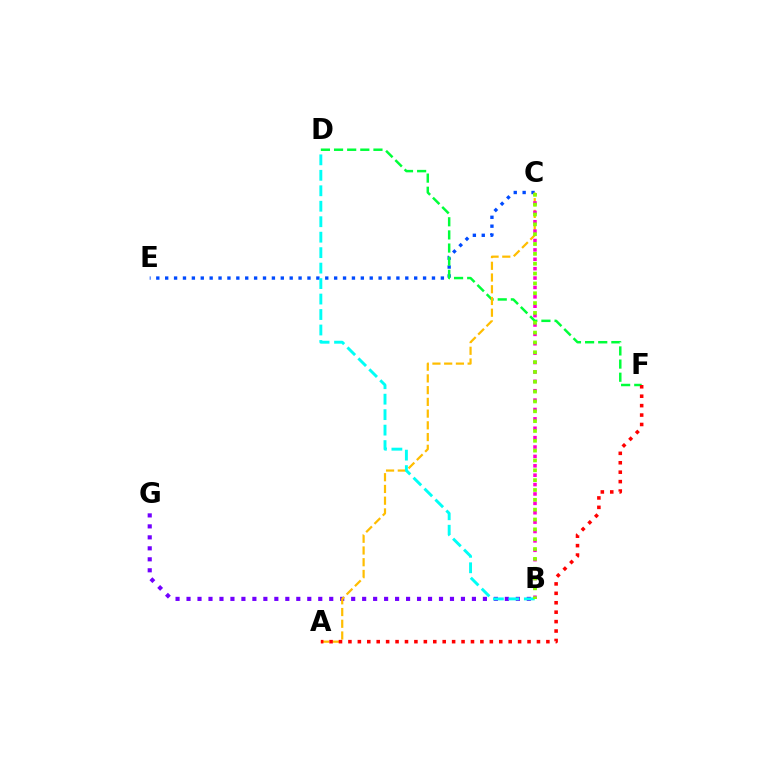{('B', 'G'): [{'color': '#7200ff', 'line_style': 'dotted', 'thickness': 2.98}], ('C', 'E'): [{'color': '#004bff', 'line_style': 'dotted', 'thickness': 2.42}], ('D', 'F'): [{'color': '#00ff39', 'line_style': 'dashed', 'thickness': 1.78}], ('A', 'C'): [{'color': '#ffbd00', 'line_style': 'dashed', 'thickness': 1.59}], ('B', 'C'): [{'color': '#ff00cf', 'line_style': 'dotted', 'thickness': 2.55}, {'color': '#84ff00', 'line_style': 'dotted', 'thickness': 2.67}], ('B', 'D'): [{'color': '#00fff6', 'line_style': 'dashed', 'thickness': 2.1}], ('A', 'F'): [{'color': '#ff0000', 'line_style': 'dotted', 'thickness': 2.56}]}